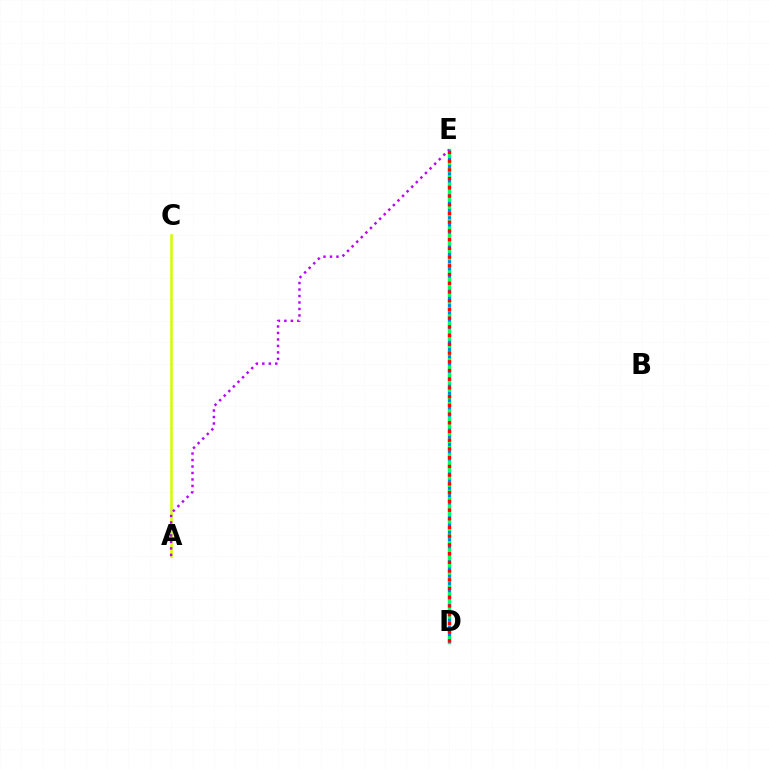{('D', 'E'): [{'color': '#00ff5c', 'line_style': 'solid', 'thickness': 2.44}, {'color': '#0074ff', 'line_style': 'dotted', 'thickness': 1.99}, {'color': '#ff0000', 'line_style': 'dotted', 'thickness': 2.37}], ('A', 'C'): [{'color': '#d1ff00', 'line_style': 'solid', 'thickness': 1.85}], ('A', 'E'): [{'color': '#b900ff', 'line_style': 'dotted', 'thickness': 1.76}]}